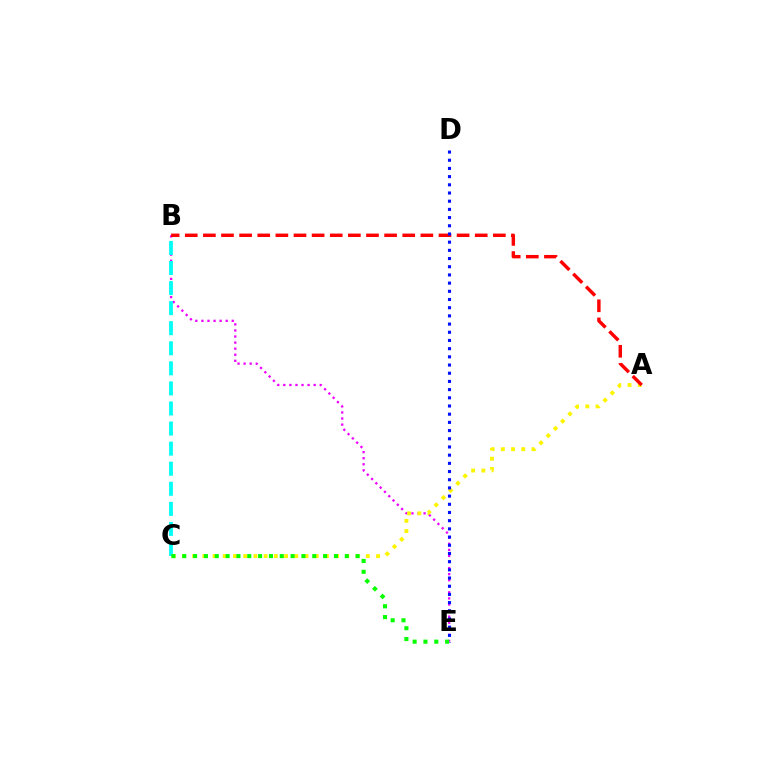{('B', 'E'): [{'color': '#ee00ff', 'line_style': 'dotted', 'thickness': 1.65}], ('B', 'C'): [{'color': '#00fff6', 'line_style': 'dashed', 'thickness': 2.73}], ('A', 'C'): [{'color': '#fcf500', 'line_style': 'dotted', 'thickness': 2.78}], ('A', 'B'): [{'color': '#ff0000', 'line_style': 'dashed', 'thickness': 2.46}], ('D', 'E'): [{'color': '#0010ff', 'line_style': 'dotted', 'thickness': 2.23}], ('C', 'E'): [{'color': '#08ff00', 'line_style': 'dotted', 'thickness': 2.94}]}